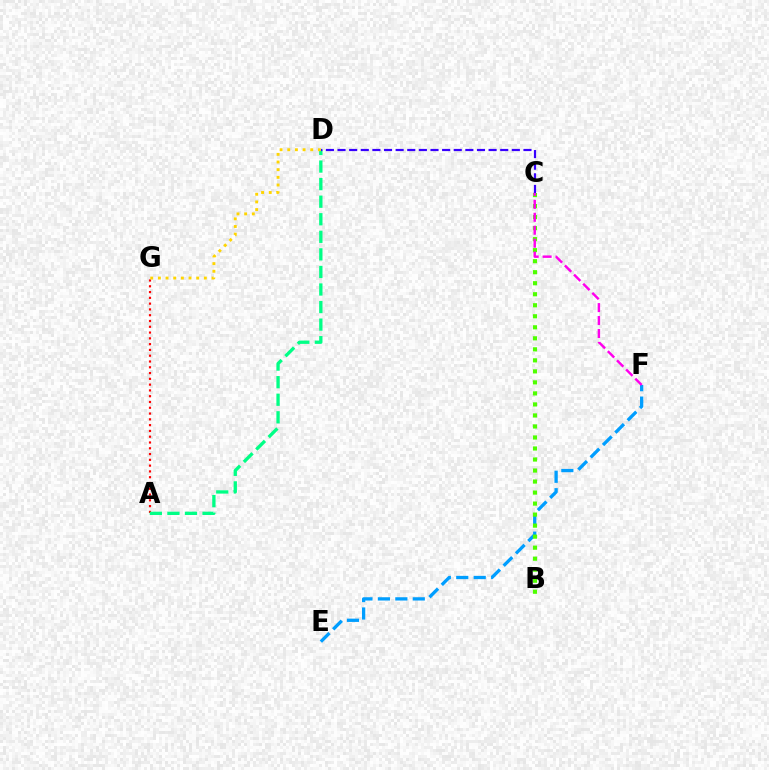{('E', 'F'): [{'color': '#009eff', 'line_style': 'dashed', 'thickness': 2.37}], ('A', 'G'): [{'color': '#ff0000', 'line_style': 'dotted', 'thickness': 1.57}], ('B', 'C'): [{'color': '#4fff00', 'line_style': 'dotted', 'thickness': 2.99}], ('A', 'D'): [{'color': '#00ff86', 'line_style': 'dashed', 'thickness': 2.39}], ('C', 'F'): [{'color': '#ff00ed', 'line_style': 'dashed', 'thickness': 1.76}], ('D', 'G'): [{'color': '#ffd500', 'line_style': 'dotted', 'thickness': 2.08}], ('C', 'D'): [{'color': '#3700ff', 'line_style': 'dashed', 'thickness': 1.58}]}